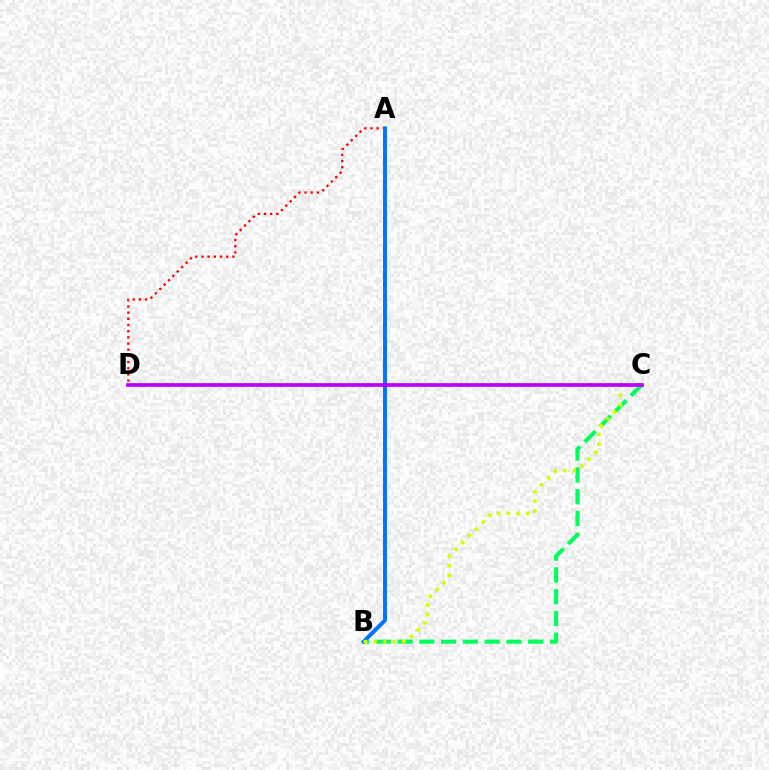{('B', 'C'): [{'color': '#00ff5c', 'line_style': 'dashed', 'thickness': 2.96}, {'color': '#d1ff00', 'line_style': 'dotted', 'thickness': 2.61}], ('A', 'D'): [{'color': '#ff0000', 'line_style': 'dotted', 'thickness': 1.68}], ('A', 'B'): [{'color': '#0074ff', 'line_style': 'solid', 'thickness': 2.83}], ('C', 'D'): [{'color': '#b900ff', 'line_style': 'solid', 'thickness': 2.67}]}